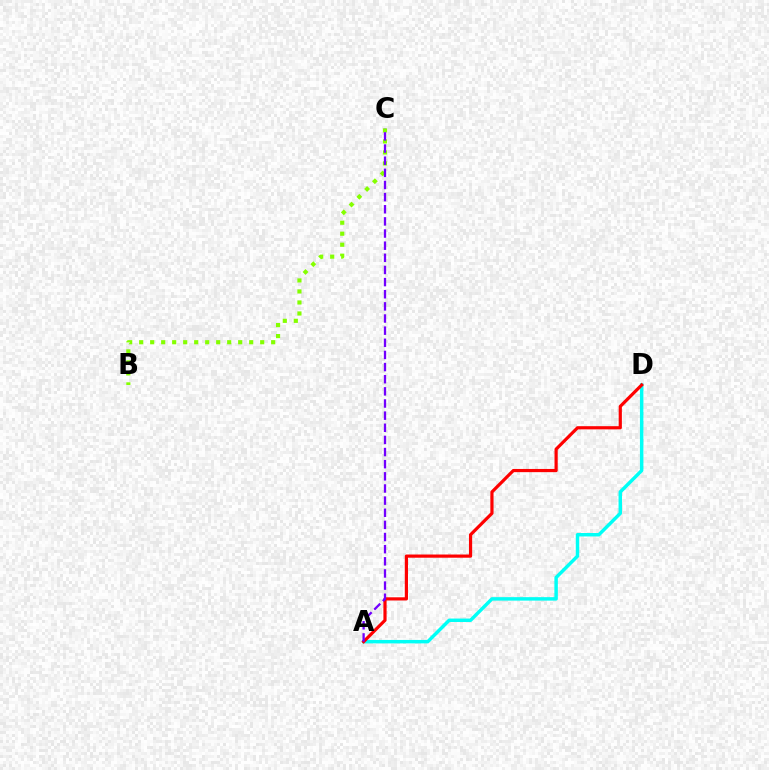{('B', 'C'): [{'color': '#84ff00', 'line_style': 'dotted', 'thickness': 2.99}], ('A', 'D'): [{'color': '#00fff6', 'line_style': 'solid', 'thickness': 2.49}, {'color': '#ff0000', 'line_style': 'solid', 'thickness': 2.3}], ('A', 'C'): [{'color': '#7200ff', 'line_style': 'dashed', 'thickness': 1.65}]}